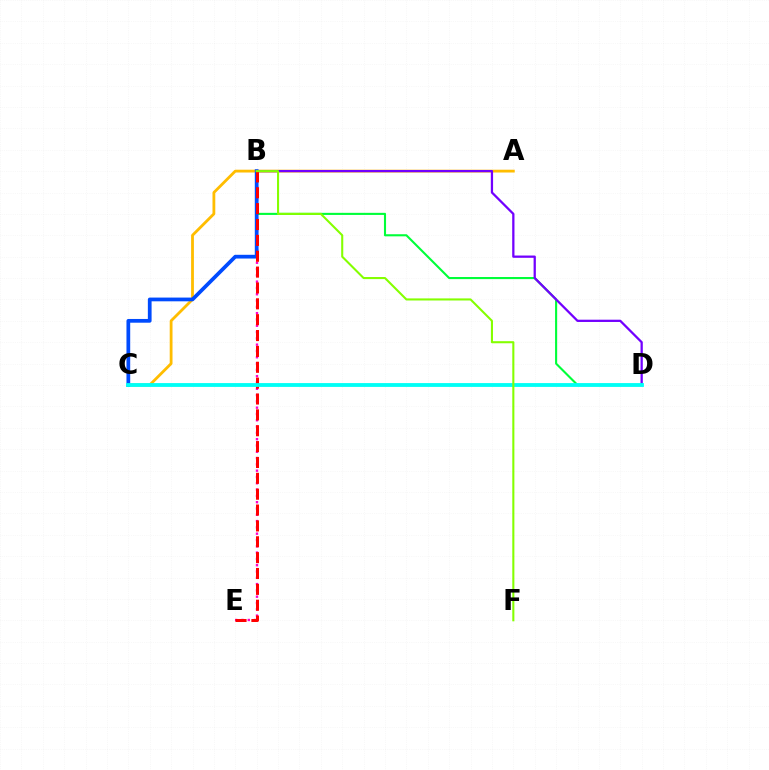{('B', 'D'): [{'color': '#00ff39', 'line_style': 'solid', 'thickness': 1.52}, {'color': '#7200ff', 'line_style': 'solid', 'thickness': 1.63}], ('A', 'C'): [{'color': '#ffbd00', 'line_style': 'solid', 'thickness': 2.02}], ('B', 'E'): [{'color': '#ff00cf', 'line_style': 'dotted', 'thickness': 1.71}, {'color': '#ff0000', 'line_style': 'dashed', 'thickness': 2.16}], ('B', 'C'): [{'color': '#004bff', 'line_style': 'solid', 'thickness': 2.69}], ('C', 'D'): [{'color': '#00fff6', 'line_style': 'solid', 'thickness': 2.75}], ('B', 'F'): [{'color': '#84ff00', 'line_style': 'solid', 'thickness': 1.5}]}